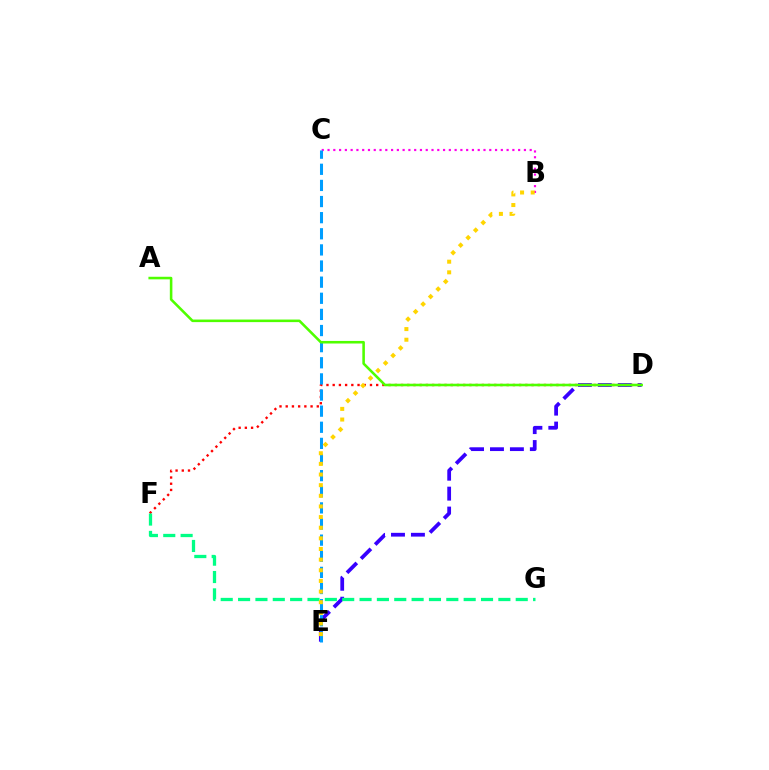{('D', 'E'): [{'color': '#3700ff', 'line_style': 'dashed', 'thickness': 2.71}], ('D', 'F'): [{'color': '#ff0000', 'line_style': 'dotted', 'thickness': 1.69}], ('B', 'C'): [{'color': '#ff00ed', 'line_style': 'dotted', 'thickness': 1.57}], ('C', 'E'): [{'color': '#009eff', 'line_style': 'dashed', 'thickness': 2.19}], ('A', 'D'): [{'color': '#4fff00', 'line_style': 'solid', 'thickness': 1.85}], ('F', 'G'): [{'color': '#00ff86', 'line_style': 'dashed', 'thickness': 2.36}], ('B', 'E'): [{'color': '#ffd500', 'line_style': 'dotted', 'thickness': 2.89}]}